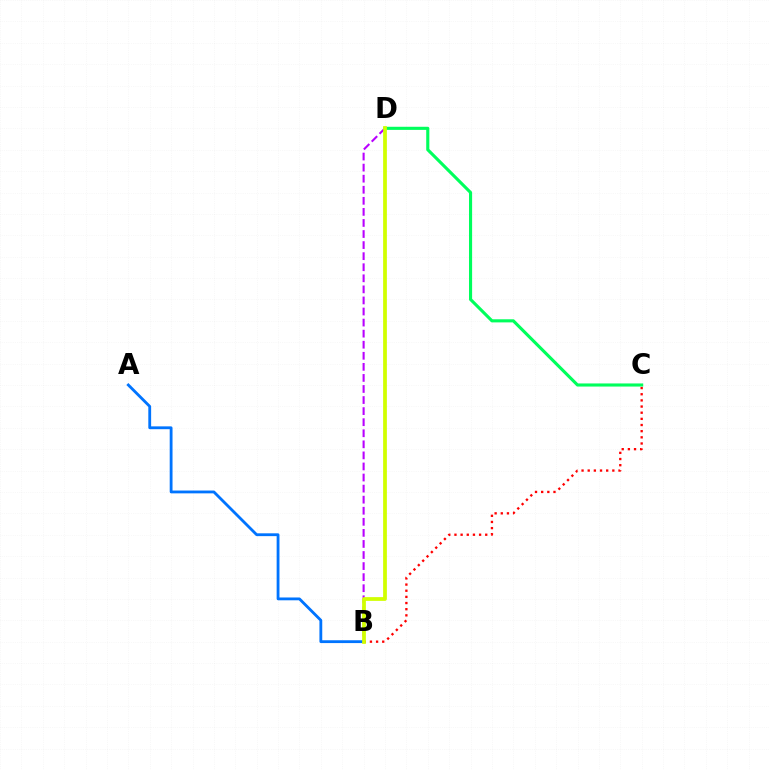{('B', 'D'): [{'color': '#b900ff', 'line_style': 'dashed', 'thickness': 1.5}, {'color': '#d1ff00', 'line_style': 'solid', 'thickness': 2.7}], ('C', 'D'): [{'color': '#00ff5c', 'line_style': 'solid', 'thickness': 2.24}], ('B', 'C'): [{'color': '#ff0000', 'line_style': 'dotted', 'thickness': 1.67}], ('A', 'B'): [{'color': '#0074ff', 'line_style': 'solid', 'thickness': 2.03}]}